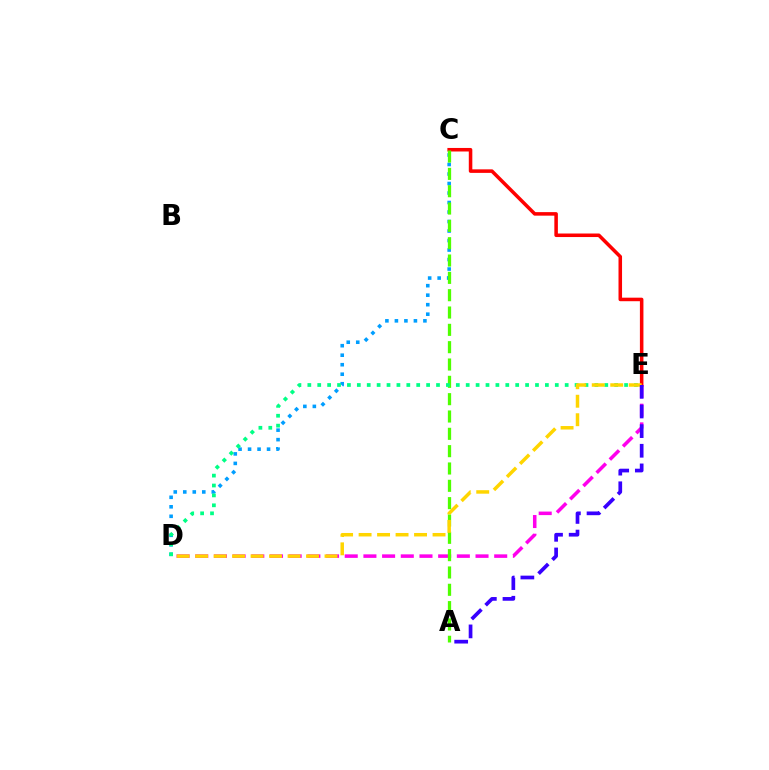{('C', 'D'): [{'color': '#009eff', 'line_style': 'dotted', 'thickness': 2.58}], ('C', 'E'): [{'color': '#ff0000', 'line_style': 'solid', 'thickness': 2.55}], ('D', 'E'): [{'color': '#ff00ed', 'line_style': 'dashed', 'thickness': 2.54}, {'color': '#00ff86', 'line_style': 'dotted', 'thickness': 2.69}, {'color': '#ffd500', 'line_style': 'dashed', 'thickness': 2.51}], ('A', 'C'): [{'color': '#4fff00', 'line_style': 'dashed', 'thickness': 2.35}], ('A', 'E'): [{'color': '#3700ff', 'line_style': 'dashed', 'thickness': 2.67}]}